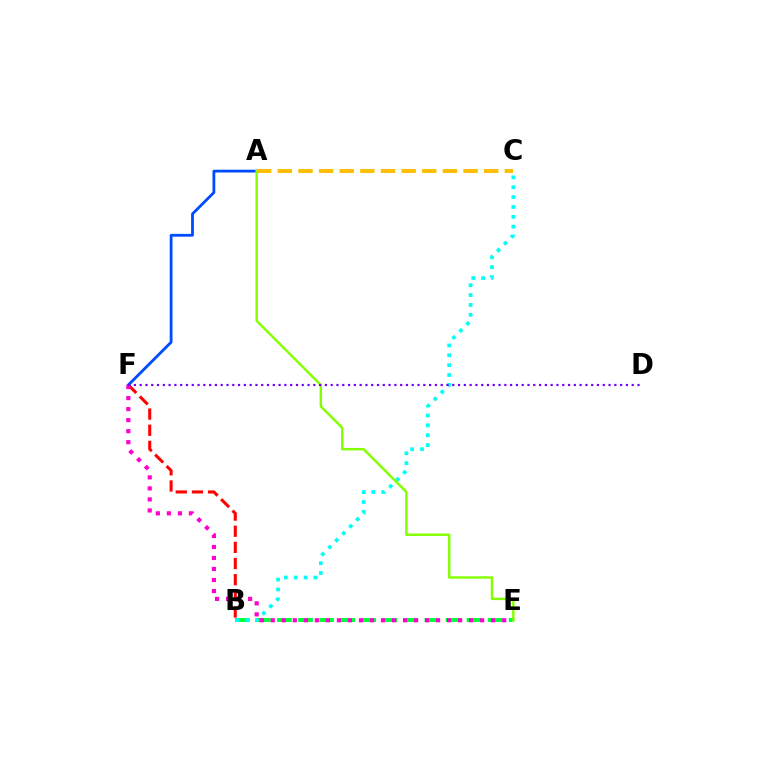{('B', 'E'): [{'color': '#00ff39', 'line_style': 'dashed', 'thickness': 2.86}], ('B', 'F'): [{'color': '#ff0000', 'line_style': 'dashed', 'thickness': 2.19}], ('A', 'F'): [{'color': '#004bff', 'line_style': 'solid', 'thickness': 2.01}], ('B', 'C'): [{'color': '#00fff6', 'line_style': 'dotted', 'thickness': 2.68}], ('A', 'E'): [{'color': '#84ff00', 'line_style': 'solid', 'thickness': 1.75}], ('E', 'F'): [{'color': '#ff00cf', 'line_style': 'dotted', 'thickness': 2.99}], ('D', 'F'): [{'color': '#7200ff', 'line_style': 'dotted', 'thickness': 1.57}], ('A', 'C'): [{'color': '#ffbd00', 'line_style': 'dashed', 'thickness': 2.8}]}